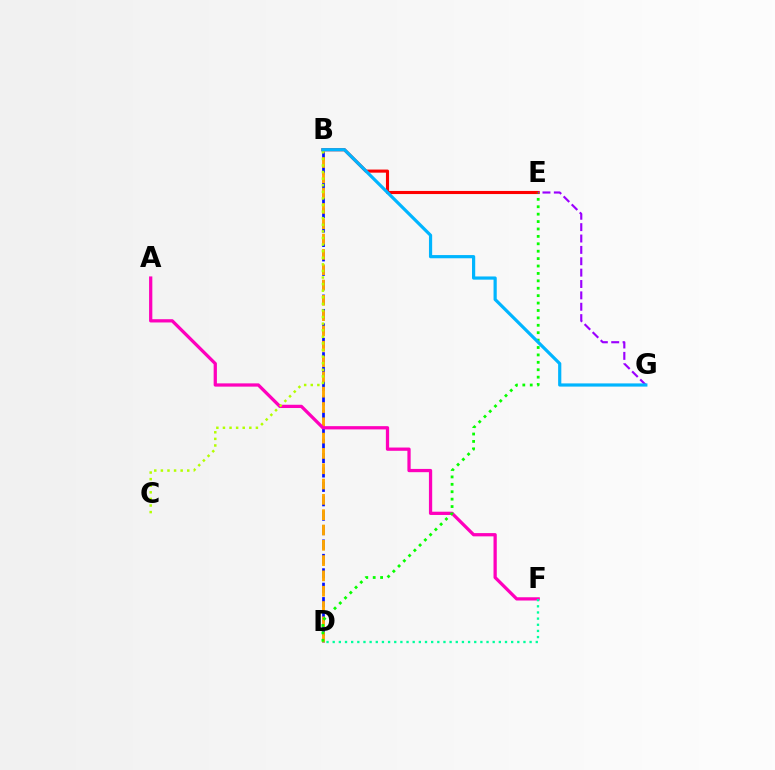{('B', 'E'): [{'color': '#ff0000', 'line_style': 'solid', 'thickness': 2.23}], ('B', 'D'): [{'color': '#0010ff', 'line_style': 'dashed', 'thickness': 1.96}, {'color': '#ffa500', 'line_style': 'dashed', 'thickness': 2.08}], ('A', 'F'): [{'color': '#ff00bd', 'line_style': 'solid', 'thickness': 2.35}], ('D', 'E'): [{'color': '#08ff00', 'line_style': 'dotted', 'thickness': 2.01}], ('E', 'G'): [{'color': '#9b00ff', 'line_style': 'dashed', 'thickness': 1.54}], ('B', 'C'): [{'color': '#b3ff00', 'line_style': 'dotted', 'thickness': 1.79}], ('D', 'F'): [{'color': '#00ff9d', 'line_style': 'dotted', 'thickness': 1.67}], ('B', 'G'): [{'color': '#00b5ff', 'line_style': 'solid', 'thickness': 2.3}]}